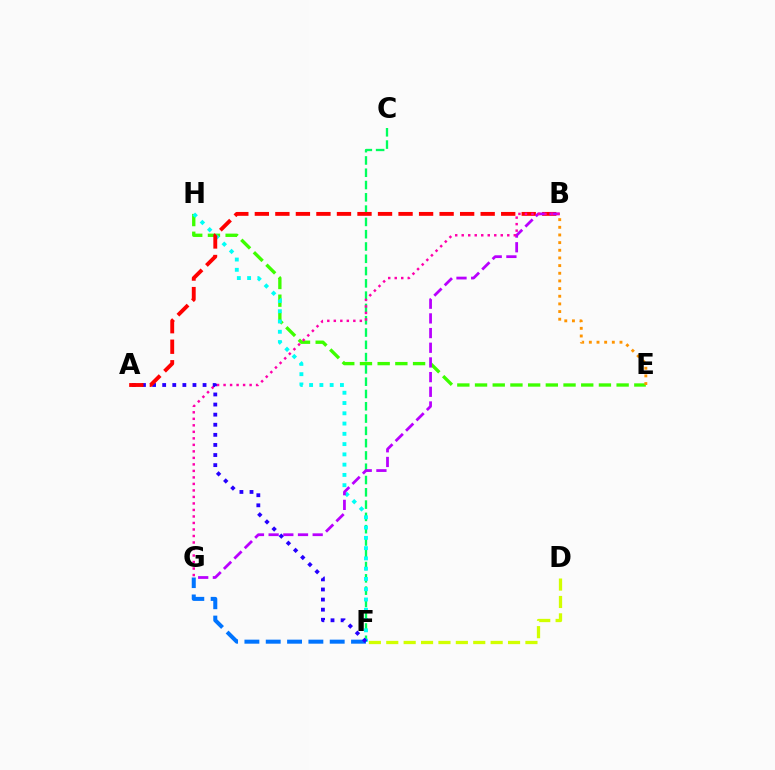{('E', 'H'): [{'color': '#3dff00', 'line_style': 'dashed', 'thickness': 2.4}], ('C', 'F'): [{'color': '#00ff5c', 'line_style': 'dashed', 'thickness': 1.67}], ('F', 'G'): [{'color': '#0074ff', 'line_style': 'dashed', 'thickness': 2.9}], ('F', 'H'): [{'color': '#00fff6', 'line_style': 'dotted', 'thickness': 2.79}], ('A', 'F'): [{'color': '#2500ff', 'line_style': 'dotted', 'thickness': 2.74}], ('D', 'F'): [{'color': '#d1ff00', 'line_style': 'dashed', 'thickness': 2.36}], ('A', 'B'): [{'color': '#ff0000', 'line_style': 'dashed', 'thickness': 2.79}], ('B', 'G'): [{'color': '#b900ff', 'line_style': 'dashed', 'thickness': 1.99}, {'color': '#ff00ac', 'line_style': 'dotted', 'thickness': 1.77}], ('B', 'E'): [{'color': '#ff9400', 'line_style': 'dotted', 'thickness': 2.08}]}